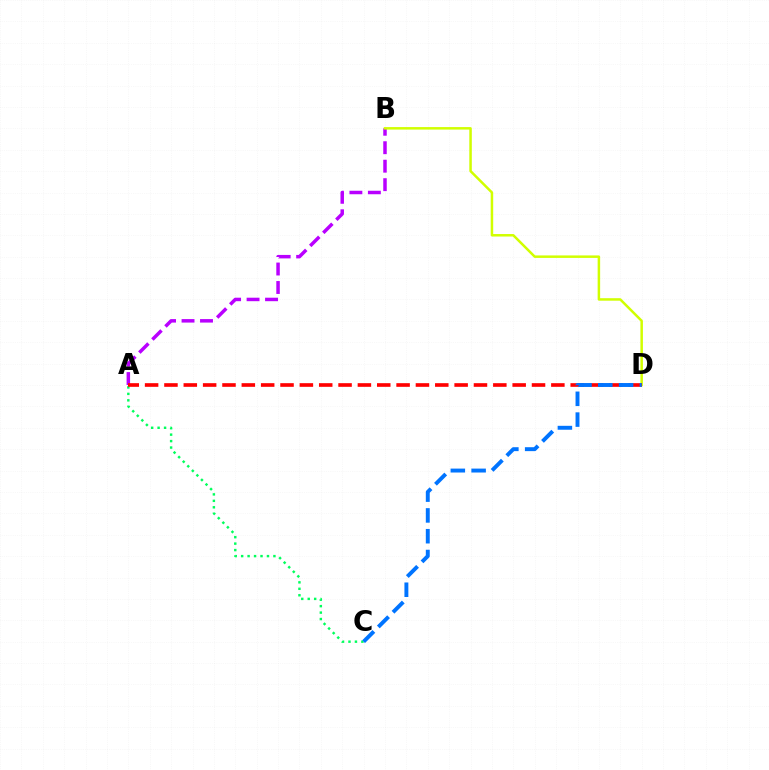{('A', 'B'): [{'color': '#b900ff', 'line_style': 'dashed', 'thickness': 2.51}], ('A', 'C'): [{'color': '#00ff5c', 'line_style': 'dotted', 'thickness': 1.75}], ('B', 'D'): [{'color': '#d1ff00', 'line_style': 'solid', 'thickness': 1.8}], ('A', 'D'): [{'color': '#ff0000', 'line_style': 'dashed', 'thickness': 2.63}], ('C', 'D'): [{'color': '#0074ff', 'line_style': 'dashed', 'thickness': 2.83}]}